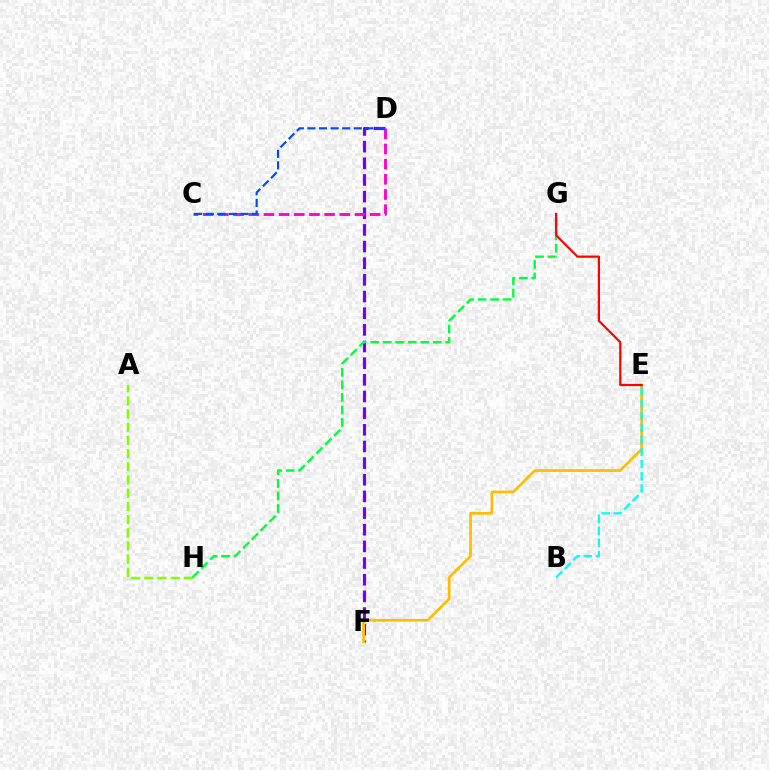{('D', 'F'): [{'color': '#7200ff', 'line_style': 'dashed', 'thickness': 2.26}], ('E', 'F'): [{'color': '#ffbd00', 'line_style': 'solid', 'thickness': 1.94}], ('A', 'H'): [{'color': '#84ff00', 'line_style': 'dashed', 'thickness': 1.79}], ('C', 'D'): [{'color': '#ff00cf', 'line_style': 'dashed', 'thickness': 2.06}, {'color': '#004bff', 'line_style': 'dashed', 'thickness': 1.57}], ('B', 'E'): [{'color': '#00fff6', 'line_style': 'dashed', 'thickness': 1.65}], ('G', 'H'): [{'color': '#00ff39', 'line_style': 'dashed', 'thickness': 1.7}], ('E', 'G'): [{'color': '#ff0000', 'line_style': 'solid', 'thickness': 1.58}]}